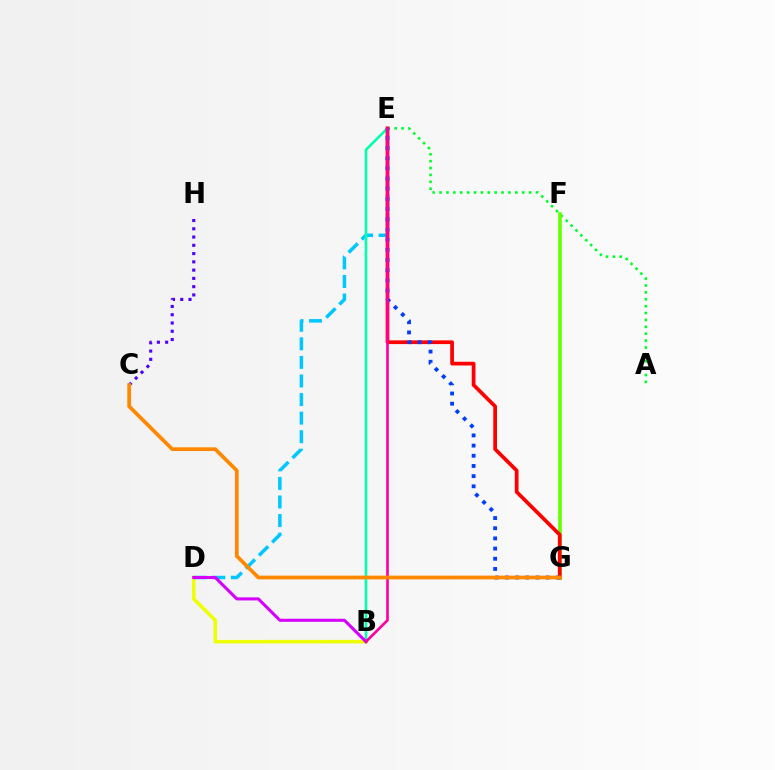{('A', 'E'): [{'color': '#00ff27', 'line_style': 'dotted', 'thickness': 1.87}], ('B', 'D'): [{'color': '#eeff00', 'line_style': 'solid', 'thickness': 2.54}, {'color': '#d600ff', 'line_style': 'solid', 'thickness': 2.2}], ('D', 'E'): [{'color': '#00c7ff', 'line_style': 'dashed', 'thickness': 2.52}], ('F', 'G'): [{'color': '#66ff00', 'line_style': 'solid', 'thickness': 2.62}], ('C', 'H'): [{'color': '#4f00ff', 'line_style': 'dotted', 'thickness': 2.25}], ('B', 'E'): [{'color': '#00ffaf', 'line_style': 'solid', 'thickness': 1.89}, {'color': '#ff00a0', 'line_style': 'solid', 'thickness': 1.91}], ('E', 'G'): [{'color': '#ff0000', 'line_style': 'solid', 'thickness': 2.67}, {'color': '#003fff', 'line_style': 'dotted', 'thickness': 2.76}], ('C', 'G'): [{'color': '#ff8800', 'line_style': 'solid', 'thickness': 2.69}]}